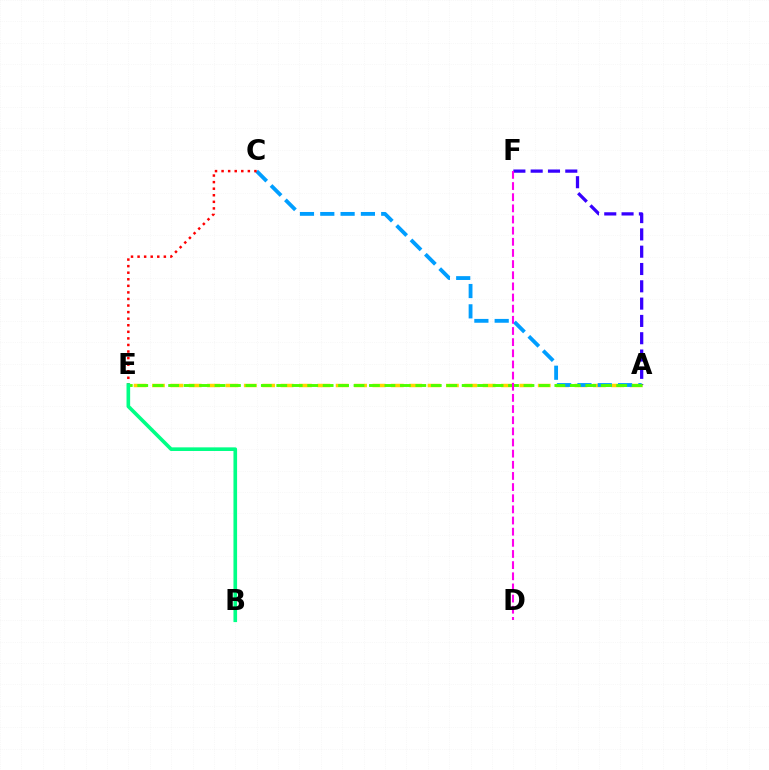{('A', 'E'): [{'color': '#ffd500', 'line_style': 'dashed', 'thickness': 2.5}, {'color': '#4fff00', 'line_style': 'dashed', 'thickness': 2.1}], ('A', 'C'): [{'color': '#009eff', 'line_style': 'dashed', 'thickness': 2.76}], ('A', 'F'): [{'color': '#3700ff', 'line_style': 'dashed', 'thickness': 2.35}], ('C', 'E'): [{'color': '#ff0000', 'line_style': 'dotted', 'thickness': 1.78}], ('B', 'E'): [{'color': '#00ff86', 'line_style': 'solid', 'thickness': 2.62}], ('D', 'F'): [{'color': '#ff00ed', 'line_style': 'dashed', 'thickness': 1.51}]}